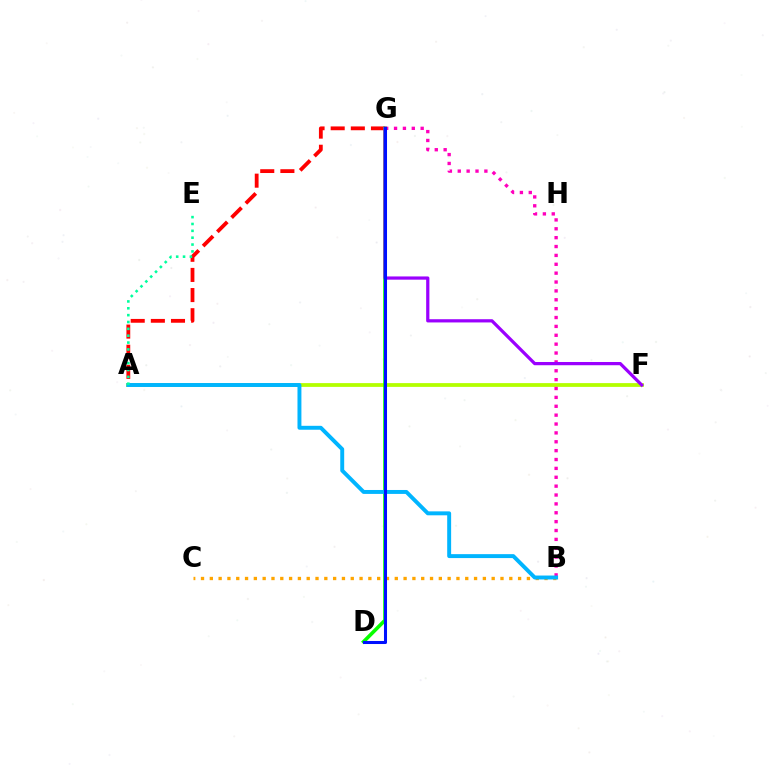{('A', 'F'): [{'color': '#b3ff00', 'line_style': 'solid', 'thickness': 2.72}], ('B', 'C'): [{'color': '#ffa500', 'line_style': 'dotted', 'thickness': 2.39}], ('A', 'G'): [{'color': '#ff0000', 'line_style': 'dashed', 'thickness': 2.74}], ('D', 'G'): [{'color': '#08ff00', 'line_style': 'solid', 'thickness': 2.6}, {'color': '#0010ff', 'line_style': 'solid', 'thickness': 2.19}], ('B', 'G'): [{'color': '#ff00bd', 'line_style': 'dotted', 'thickness': 2.41}], ('A', 'B'): [{'color': '#00b5ff', 'line_style': 'solid', 'thickness': 2.83}], ('A', 'E'): [{'color': '#00ff9d', 'line_style': 'dotted', 'thickness': 1.86}], ('F', 'G'): [{'color': '#9b00ff', 'line_style': 'solid', 'thickness': 2.32}]}